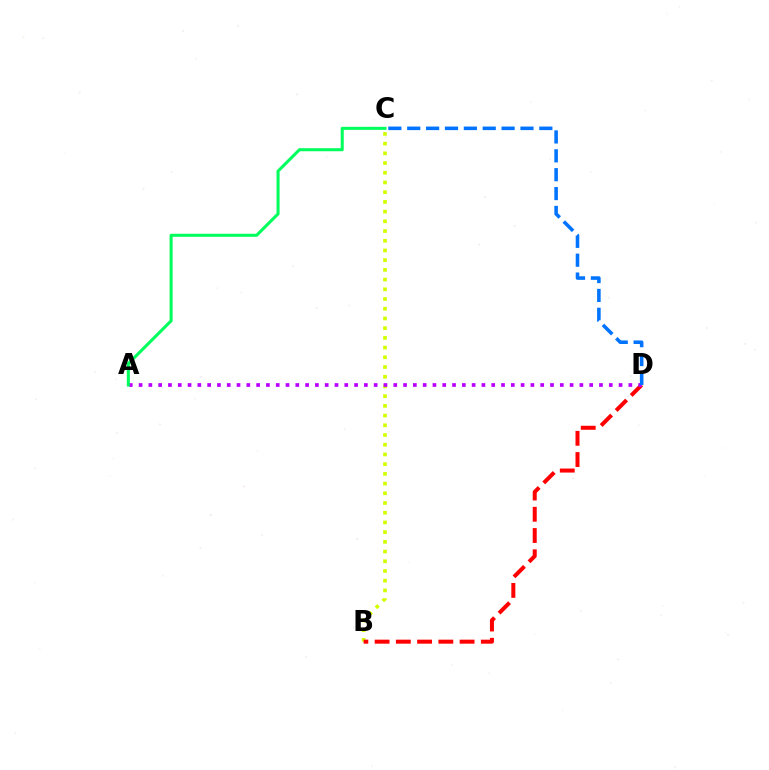{('B', 'C'): [{'color': '#d1ff00', 'line_style': 'dotted', 'thickness': 2.64}], ('B', 'D'): [{'color': '#ff0000', 'line_style': 'dashed', 'thickness': 2.89}], ('A', 'D'): [{'color': '#b900ff', 'line_style': 'dotted', 'thickness': 2.66}], ('A', 'C'): [{'color': '#00ff5c', 'line_style': 'solid', 'thickness': 2.19}], ('C', 'D'): [{'color': '#0074ff', 'line_style': 'dashed', 'thickness': 2.56}]}